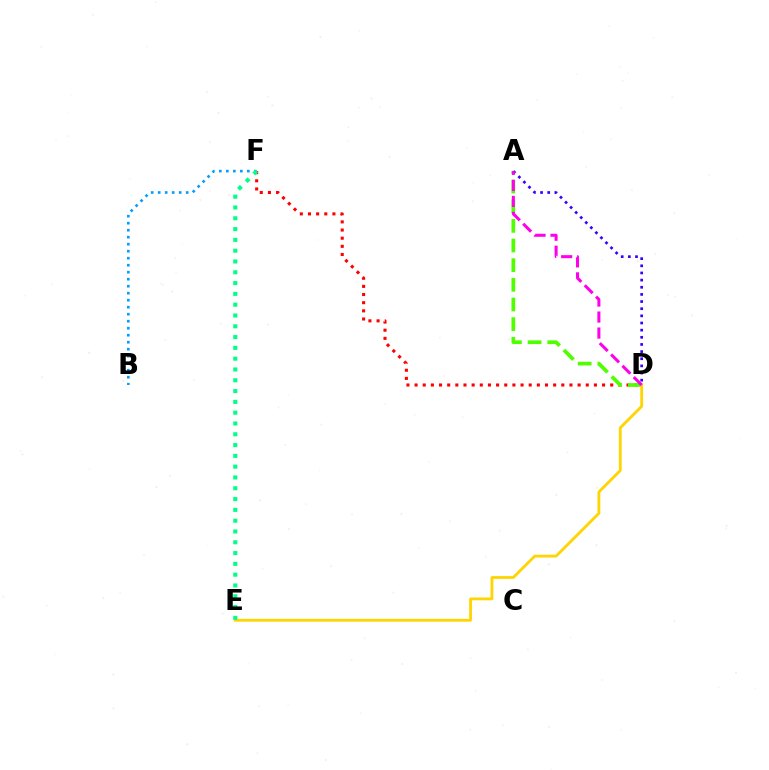{('D', 'F'): [{'color': '#ff0000', 'line_style': 'dotted', 'thickness': 2.21}], ('A', 'D'): [{'color': '#4fff00', 'line_style': 'dashed', 'thickness': 2.67}, {'color': '#3700ff', 'line_style': 'dotted', 'thickness': 1.94}, {'color': '#ff00ed', 'line_style': 'dashed', 'thickness': 2.18}], ('D', 'E'): [{'color': '#ffd500', 'line_style': 'solid', 'thickness': 2.02}], ('B', 'F'): [{'color': '#009eff', 'line_style': 'dotted', 'thickness': 1.9}], ('E', 'F'): [{'color': '#00ff86', 'line_style': 'dotted', 'thickness': 2.93}]}